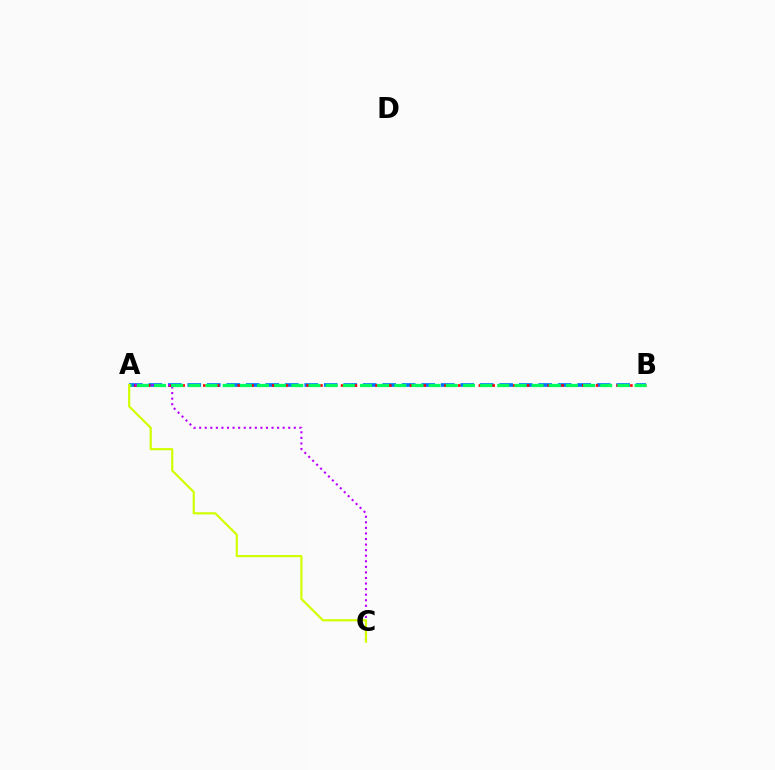{('A', 'B'): [{'color': '#0074ff', 'line_style': 'dashed', 'thickness': 2.65}, {'color': '#ff0000', 'line_style': 'dotted', 'thickness': 1.87}, {'color': '#00ff5c', 'line_style': 'dashed', 'thickness': 2.33}], ('A', 'C'): [{'color': '#b900ff', 'line_style': 'dotted', 'thickness': 1.51}, {'color': '#d1ff00', 'line_style': 'solid', 'thickness': 1.57}]}